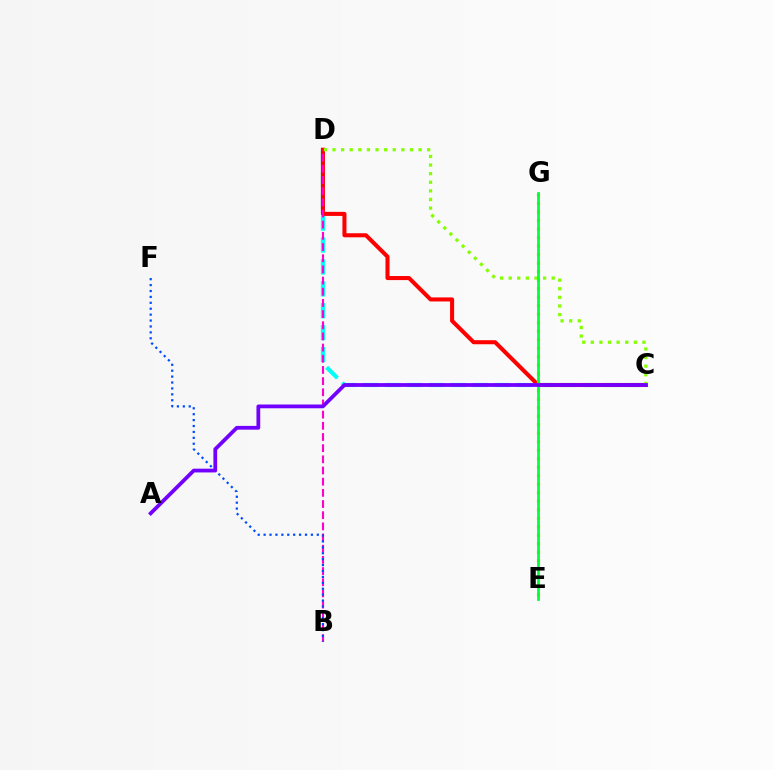{('C', 'D'): [{'color': '#00fff6', 'line_style': 'dashed', 'thickness': 2.98}, {'color': '#ff0000', 'line_style': 'solid', 'thickness': 2.92}, {'color': '#84ff00', 'line_style': 'dotted', 'thickness': 2.34}], ('B', 'D'): [{'color': '#ff00cf', 'line_style': 'dashed', 'thickness': 1.52}], ('E', 'G'): [{'color': '#ffbd00', 'line_style': 'dotted', 'thickness': 2.31}, {'color': '#00ff39', 'line_style': 'solid', 'thickness': 1.98}], ('B', 'F'): [{'color': '#004bff', 'line_style': 'dotted', 'thickness': 1.61}], ('A', 'C'): [{'color': '#7200ff', 'line_style': 'solid', 'thickness': 2.71}]}